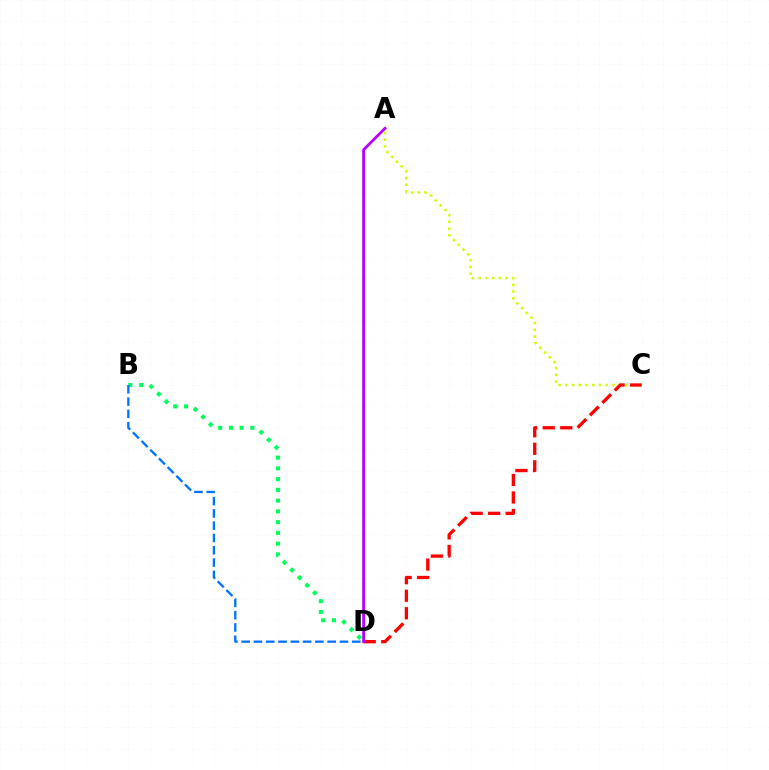{('B', 'D'): [{'color': '#00ff5c', 'line_style': 'dotted', 'thickness': 2.92}, {'color': '#0074ff', 'line_style': 'dashed', 'thickness': 1.67}], ('A', 'C'): [{'color': '#d1ff00', 'line_style': 'dotted', 'thickness': 1.83}], ('C', 'D'): [{'color': '#ff0000', 'line_style': 'dashed', 'thickness': 2.38}], ('A', 'D'): [{'color': '#b900ff', 'line_style': 'solid', 'thickness': 2.01}]}